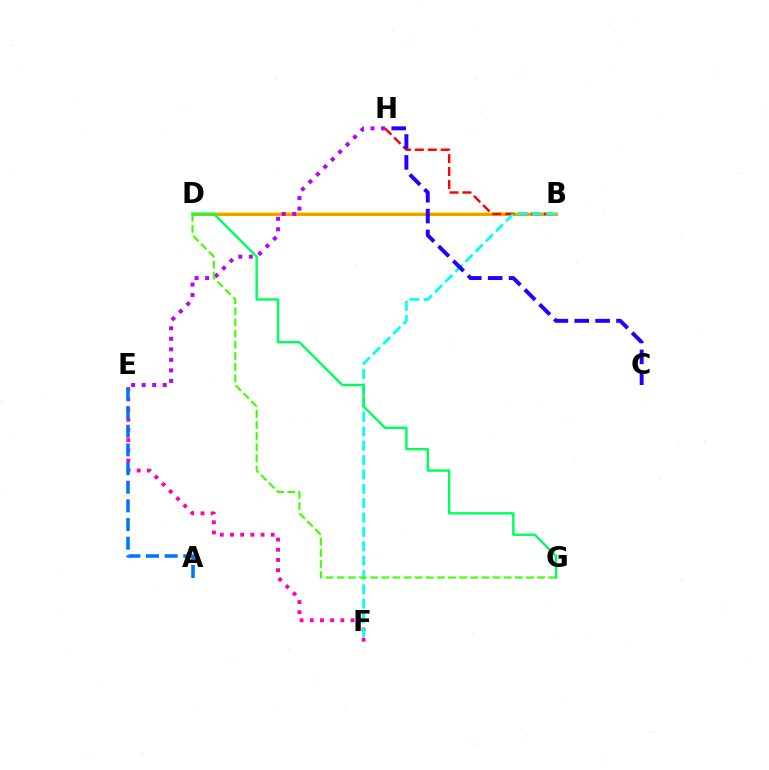{('E', 'F'): [{'color': '#ff00ac', 'line_style': 'dotted', 'thickness': 2.77}], ('B', 'D'): [{'color': '#d1ff00', 'line_style': 'solid', 'thickness': 2.61}, {'color': '#ff9400', 'line_style': 'solid', 'thickness': 2.03}], ('A', 'E'): [{'color': '#0074ff', 'line_style': 'dashed', 'thickness': 2.53}], ('B', 'H'): [{'color': '#ff0000', 'line_style': 'dashed', 'thickness': 1.75}], ('B', 'F'): [{'color': '#00fff6', 'line_style': 'dashed', 'thickness': 1.95}], ('E', 'H'): [{'color': '#b900ff', 'line_style': 'dotted', 'thickness': 2.86}], ('D', 'G'): [{'color': '#3dff00', 'line_style': 'dashed', 'thickness': 1.51}, {'color': '#00ff5c', 'line_style': 'solid', 'thickness': 1.74}], ('C', 'H'): [{'color': '#2500ff', 'line_style': 'dashed', 'thickness': 2.83}]}